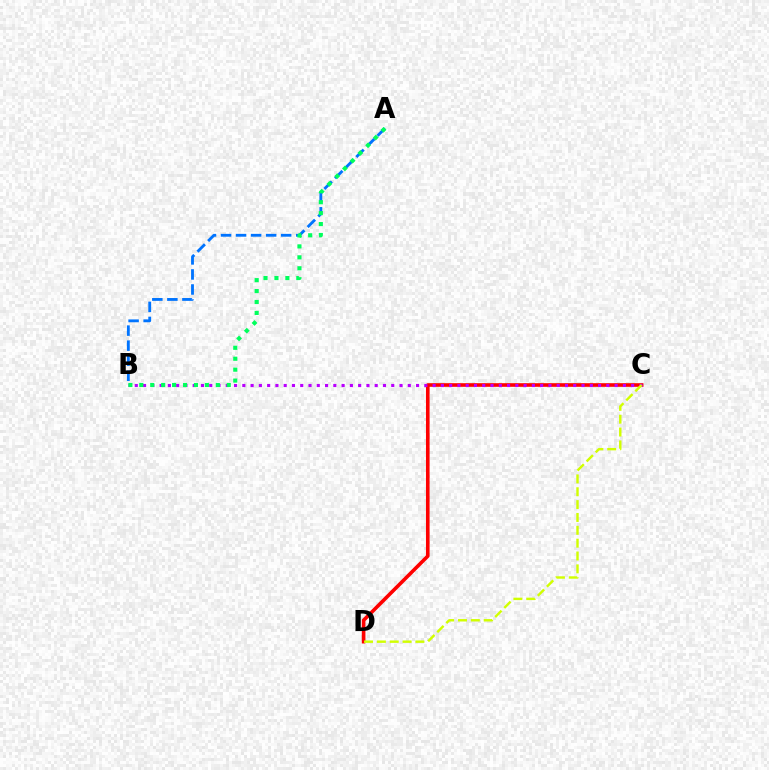{('C', 'D'): [{'color': '#ff0000', 'line_style': 'solid', 'thickness': 2.6}, {'color': '#d1ff00', 'line_style': 'dashed', 'thickness': 1.75}], ('A', 'B'): [{'color': '#0074ff', 'line_style': 'dashed', 'thickness': 2.04}, {'color': '#00ff5c', 'line_style': 'dotted', 'thickness': 2.97}], ('B', 'C'): [{'color': '#b900ff', 'line_style': 'dotted', 'thickness': 2.25}]}